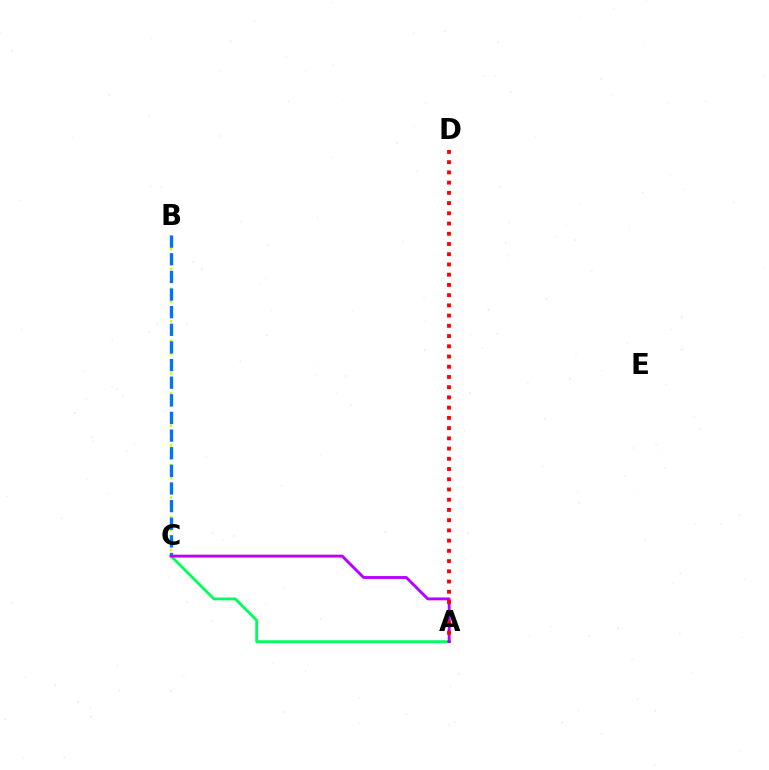{('B', 'C'): [{'color': '#d1ff00', 'line_style': 'dotted', 'thickness': 1.78}, {'color': '#0074ff', 'line_style': 'dashed', 'thickness': 2.4}], ('A', 'C'): [{'color': '#00ff5c', 'line_style': 'solid', 'thickness': 2.03}, {'color': '#b900ff', 'line_style': 'solid', 'thickness': 2.08}], ('A', 'D'): [{'color': '#ff0000', 'line_style': 'dotted', 'thickness': 2.78}]}